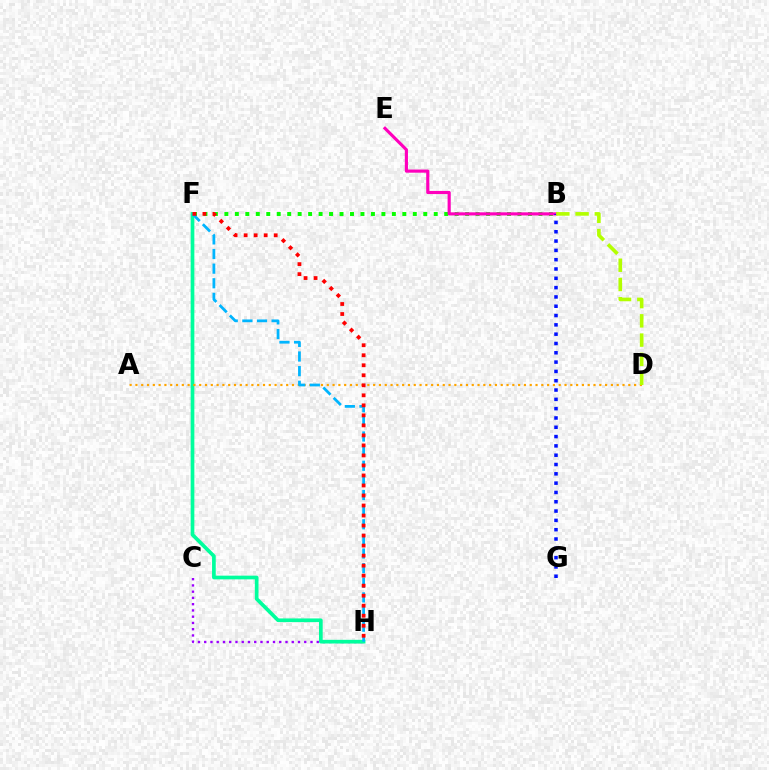{('C', 'H'): [{'color': '#9b00ff', 'line_style': 'dotted', 'thickness': 1.7}], ('F', 'H'): [{'color': '#00ff9d', 'line_style': 'solid', 'thickness': 2.65}, {'color': '#00b5ff', 'line_style': 'dashed', 'thickness': 1.99}, {'color': '#ff0000', 'line_style': 'dotted', 'thickness': 2.72}], ('B', 'F'): [{'color': '#08ff00', 'line_style': 'dotted', 'thickness': 2.84}], ('B', 'E'): [{'color': '#ff00bd', 'line_style': 'solid', 'thickness': 2.26}], ('A', 'D'): [{'color': '#ffa500', 'line_style': 'dotted', 'thickness': 1.58}], ('B', 'G'): [{'color': '#0010ff', 'line_style': 'dotted', 'thickness': 2.53}], ('B', 'D'): [{'color': '#b3ff00', 'line_style': 'dashed', 'thickness': 2.62}]}